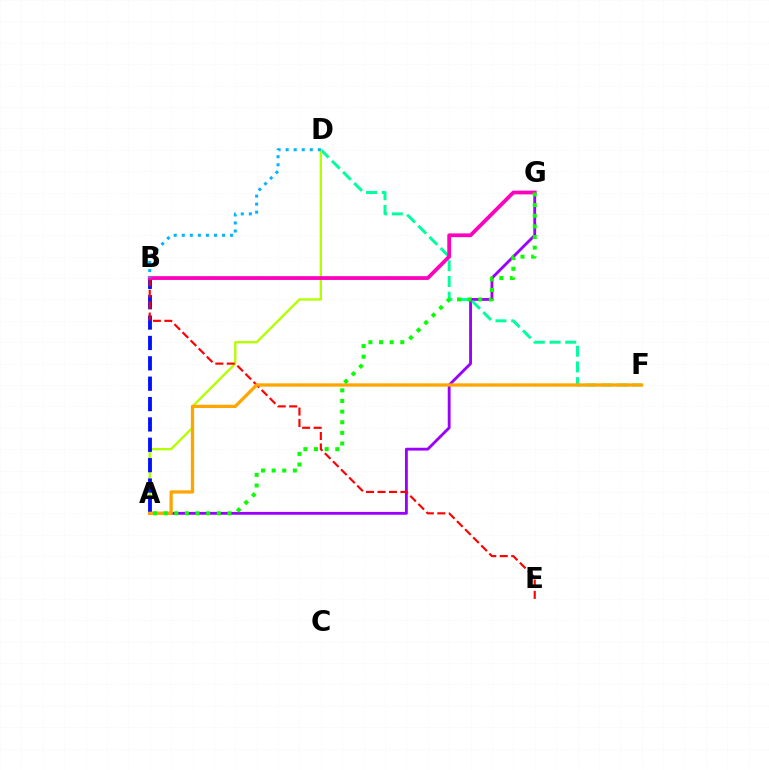{('A', 'G'): [{'color': '#9b00ff', 'line_style': 'solid', 'thickness': 2.05}, {'color': '#08ff00', 'line_style': 'dotted', 'thickness': 2.89}], ('D', 'F'): [{'color': '#00ff9d', 'line_style': 'dashed', 'thickness': 2.14}], ('A', 'D'): [{'color': '#b3ff00', 'line_style': 'solid', 'thickness': 1.7}], ('A', 'B'): [{'color': '#0010ff', 'line_style': 'dashed', 'thickness': 2.77}], ('B', 'E'): [{'color': '#ff0000', 'line_style': 'dashed', 'thickness': 1.56}], ('B', 'G'): [{'color': '#ff00bd', 'line_style': 'solid', 'thickness': 2.71}], ('A', 'F'): [{'color': '#ffa500', 'line_style': 'solid', 'thickness': 2.36}], ('B', 'D'): [{'color': '#00b5ff', 'line_style': 'dotted', 'thickness': 2.18}]}